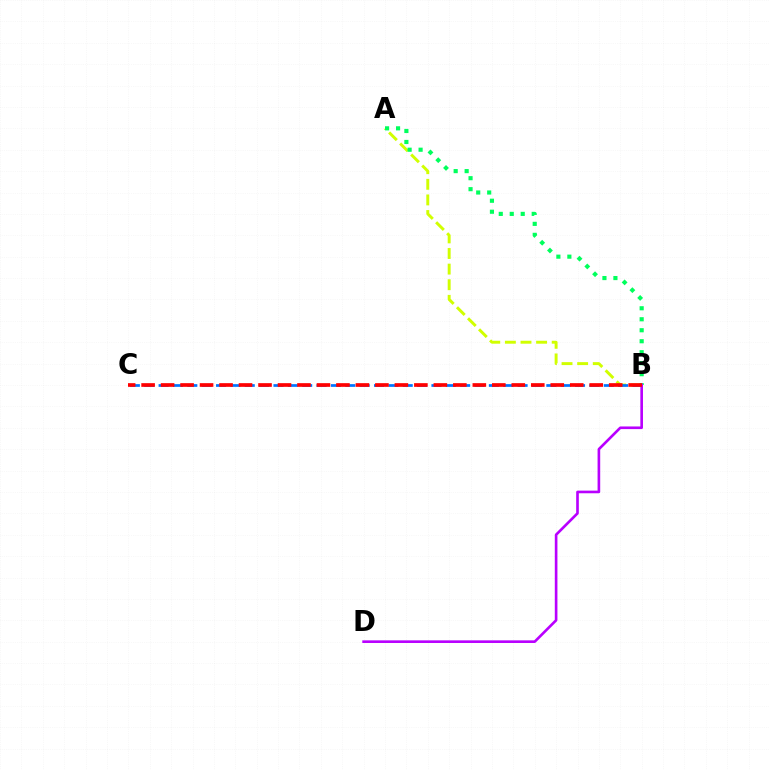{('A', 'B'): [{'color': '#d1ff00', 'line_style': 'dashed', 'thickness': 2.12}, {'color': '#00ff5c', 'line_style': 'dotted', 'thickness': 2.98}], ('B', 'C'): [{'color': '#0074ff', 'line_style': 'dashed', 'thickness': 1.95}, {'color': '#ff0000', 'line_style': 'dashed', 'thickness': 2.65}], ('B', 'D'): [{'color': '#b900ff', 'line_style': 'solid', 'thickness': 1.9}]}